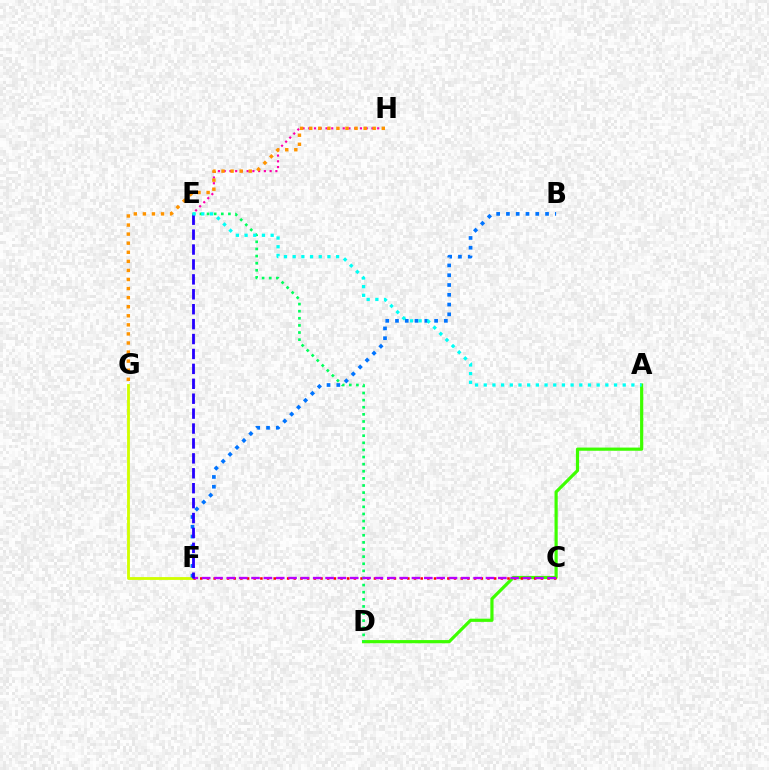{('E', 'H'): [{'color': '#ff00ac', 'line_style': 'dotted', 'thickness': 1.56}], ('F', 'G'): [{'color': '#d1ff00', 'line_style': 'solid', 'thickness': 2.04}], ('B', 'F'): [{'color': '#0074ff', 'line_style': 'dotted', 'thickness': 2.66}], ('A', 'D'): [{'color': '#3dff00', 'line_style': 'solid', 'thickness': 2.29}], ('G', 'H'): [{'color': '#ff9400', 'line_style': 'dotted', 'thickness': 2.47}], ('C', 'F'): [{'color': '#ff0000', 'line_style': 'dotted', 'thickness': 1.81}, {'color': '#b900ff', 'line_style': 'dashed', 'thickness': 1.68}], ('D', 'E'): [{'color': '#00ff5c', 'line_style': 'dotted', 'thickness': 1.93}], ('E', 'F'): [{'color': '#2500ff', 'line_style': 'dashed', 'thickness': 2.03}], ('A', 'E'): [{'color': '#00fff6', 'line_style': 'dotted', 'thickness': 2.36}]}